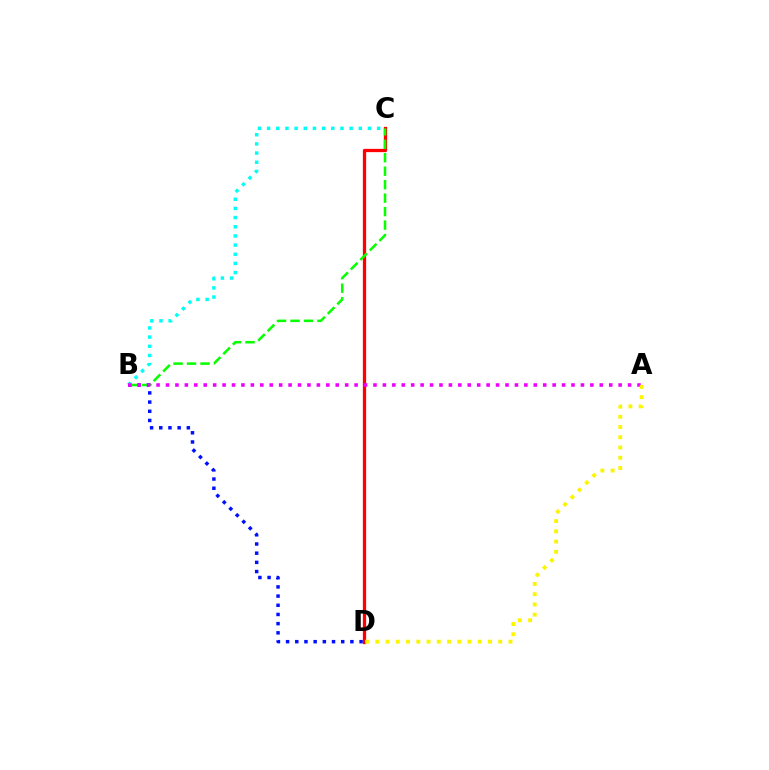{('B', 'D'): [{'color': '#0010ff', 'line_style': 'dotted', 'thickness': 2.5}], ('C', 'D'): [{'color': '#ff0000', 'line_style': 'solid', 'thickness': 2.36}], ('B', 'C'): [{'color': '#08ff00', 'line_style': 'dashed', 'thickness': 1.83}, {'color': '#00fff6', 'line_style': 'dotted', 'thickness': 2.49}], ('A', 'B'): [{'color': '#ee00ff', 'line_style': 'dotted', 'thickness': 2.56}], ('A', 'D'): [{'color': '#fcf500', 'line_style': 'dotted', 'thickness': 2.78}]}